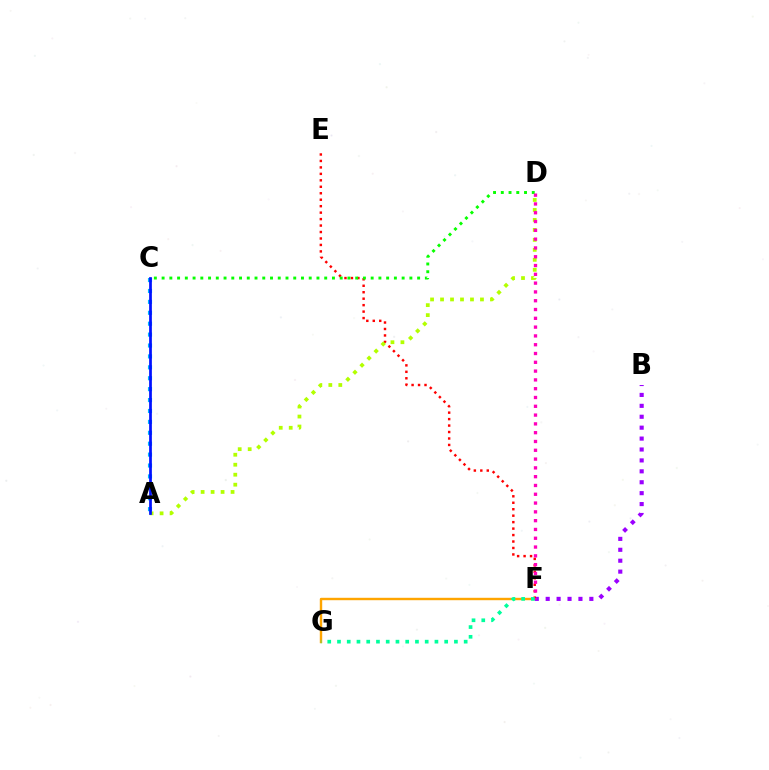{('F', 'G'): [{'color': '#ffa500', 'line_style': 'solid', 'thickness': 1.74}, {'color': '#00ff9d', 'line_style': 'dotted', 'thickness': 2.65}], ('B', 'F'): [{'color': '#9b00ff', 'line_style': 'dotted', 'thickness': 2.97}], ('E', 'F'): [{'color': '#ff0000', 'line_style': 'dotted', 'thickness': 1.76}], ('A', 'C'): [{'color': '#00b5ff', 'line_style': 'dotted', 'thickness': 2.96}, {'color': '#0010ff', 'line_style': 'solid', 'thickness': 1.96}], ('C', 'D'): [{'color': '#08ff00', 'line_style': 'dotted', 'thickness': 2.1}], ('A', 'D'): [{'color': '#b3ff00', 'line_style': 'dotted', 'thickness': 2.71}], ('D', 'F'): [{'color': '#ff00bd', 'line_style': 'dotted', 'thickness': 2.39}]}